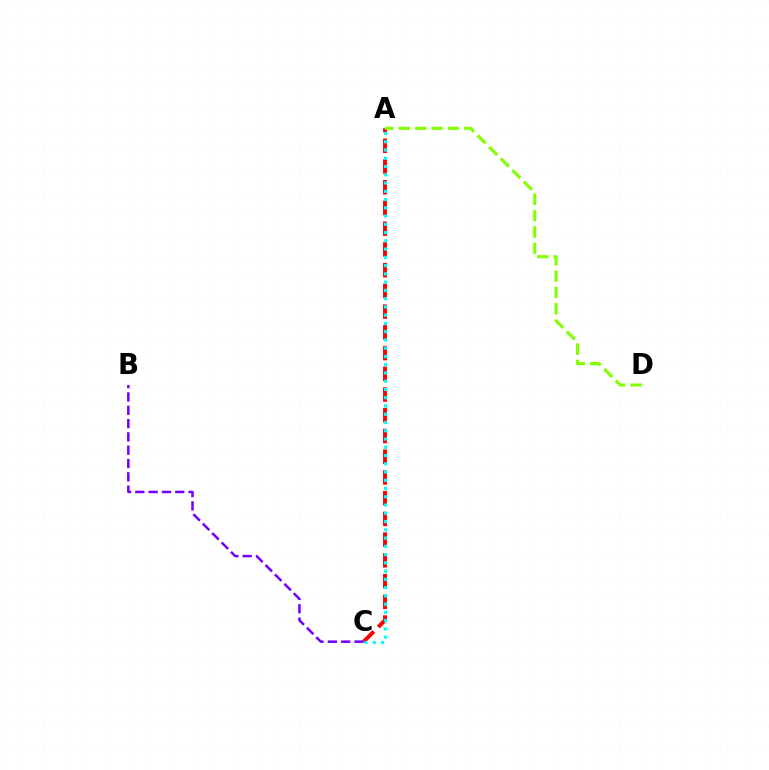{('A', 'C'): [{'color': '#ff0000', 'line_style': 'dashed', 'thickness': 2.82}, {'color': '#00fff6', 'line_style': 'dotted', 'thickness': 2.24}], ('B', 'C'): [{'color': '#7200ff', 'line_style': 'dashed', 'thickness': 1.81}], ('A', 'D'): [{'color': '#84ff00', 'line_style': 'dashed', 'thickness': 2.22}]}